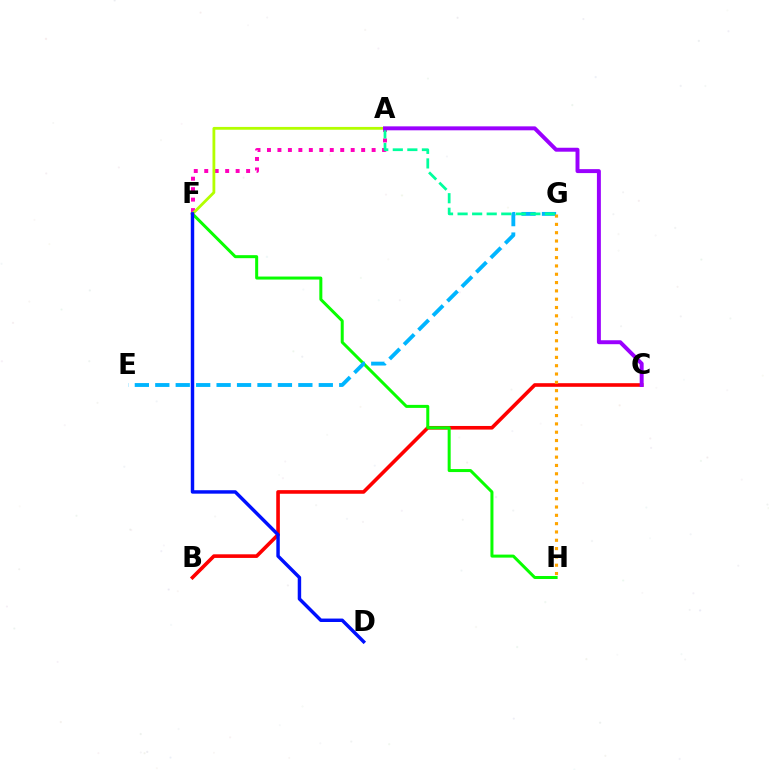{('A', 'F'): [{'color': '#ff00bd', 'line_style': 'dotted', 'thickness': 2.84}, {'color': '#b3ff00', 'line_style': 'solid', 'thickness': 2.02}], ('B', 'C'): [{'color': '#ff0000', 'line_style': 'solid', 'thickness': 2.61}], ('F', 'H'): [{'color': '#08ff00', 'line_style': 'solid', 'thickness': 2.17}], ('E', 'G'): [{'color': '#00b5ff', 'line_style': 'dashed', 'thickness': 2.78}], ('A', 'G'): [{'color': '#00ff9d', 'line_style': 'dashed', 'thickness': 1.98}], ('A', 'C'): [{'color': '#9b00ff', 'line_style': 'solid', 'thickness': 2.84}], ('D', 'F'): [{'color': '#0010ff', 'line_style': 'solid', 'thickness': 2.48}], ('G', 'H'): [{'color': '#ffa500', 'line_style': 'dotted', 'thickness': 2.26}]}